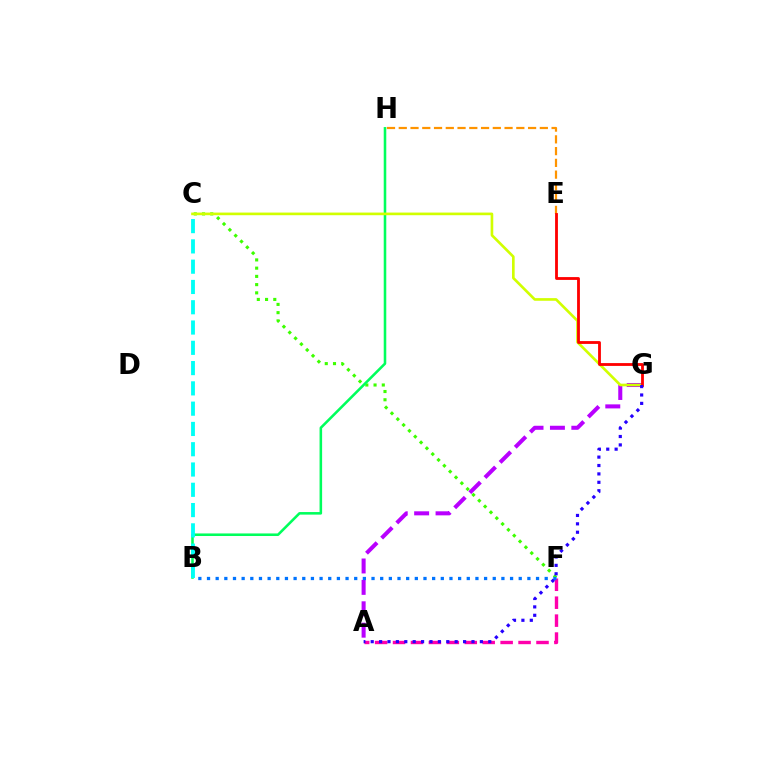{('C', 'F'): [{'color': '#3dff00', 'line_style': 'dotted', 'thickness': 2.24}], ('B', 'H'): [{'color': '#00ff5c', 'line_style': 'solid', 'thickness': 1.85}], ('A', 'G'): [{'color': '#b900ff', 'line_style': 'dashed', 'thickness': 2.91}, {'color': '#2500ff', 'line_style': 'dotted', 'thickness': 2.28}], ('C', 'G'): [{'color': '#d1ff00', 'line_style': 'solid', 'thickness': 1.91}], ('E', 'H'): [{'color': '#ff9400', 'line_style': 'dashed', 'thickness': 1.6}], ('E', 'G'): [{'color': '#ff0000', 'line_style': 'solid', 'thickness': 2.03}], ('A', 'F'): [{'color': '#ff00ac', 'line_style': 'dashed', 'thickness': 2.44}], ('B', 'F'): [{'color': '#0074ff', 'line_style': 'dotted', 'thickness': 2.35}], ('B', 'C'): [{'color': '#00fff6', 'line_style': 'dashed', 'thickness': 2.76}]}